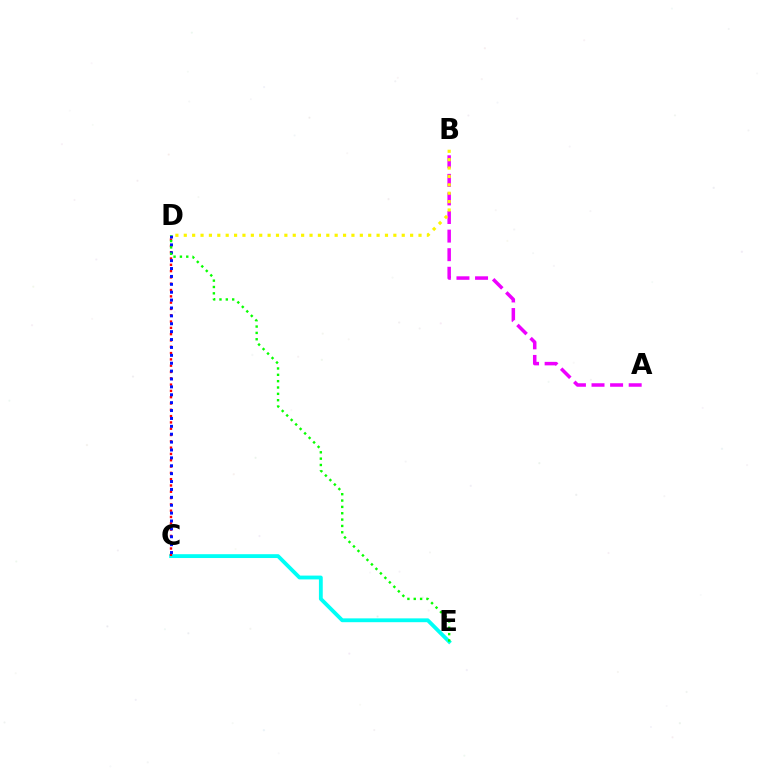{('A', 'B'): [{'color': '#ee00ff', 'line_style': 'dashed', 'thickness': 2.52}], ('C', 'E'): [{'color': '#00fff6', 'line_style': 'solid', 'thickness': 2.76}], ('B', 'D'): [{'color': '#fcf500', 'line_style': 'dotted', 'thickness': 2.28}], ('C', 'D'): [{'color': '#ff0000', 'line_style': 'dotted', 'thickness': 1.71}, {'color': '#0010ff', 'line_style': 'dotted', 'thickness': 2.14}], ('D', 'E'): [{'color': '#08ff00', 'line_style': 'dotted', 'thickness': 1.72}]}